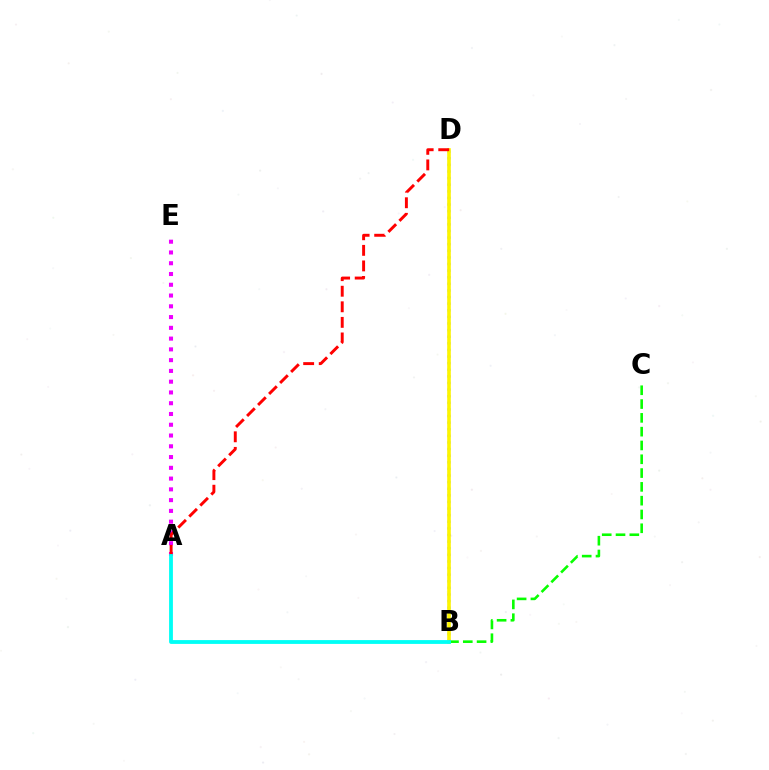{('B', 'D'): [{'color': '#0010ff', 'line_style': 'dotted', 'thickness': 1.8}, {'color': '#fcf500', 'line_style': 'solid', 'thickness': 2.6}], ('A', 'E'): [{'color': '#ee00ff', 'line_style': 'dotted', 'thickness': 2.93}], ('B', 'C'): [{'color': '#08ff00', 'line_style': 'dashed', 'thickness': 1.87}], ('A', 'D'): [{'color': '#ff0000', 'line_style': 'dashed', 'thickness': 2.11}], ('A', 'B'): [{'color': '#00fff6', 'line_style': 'solid', 'thickness': 2.75}]}